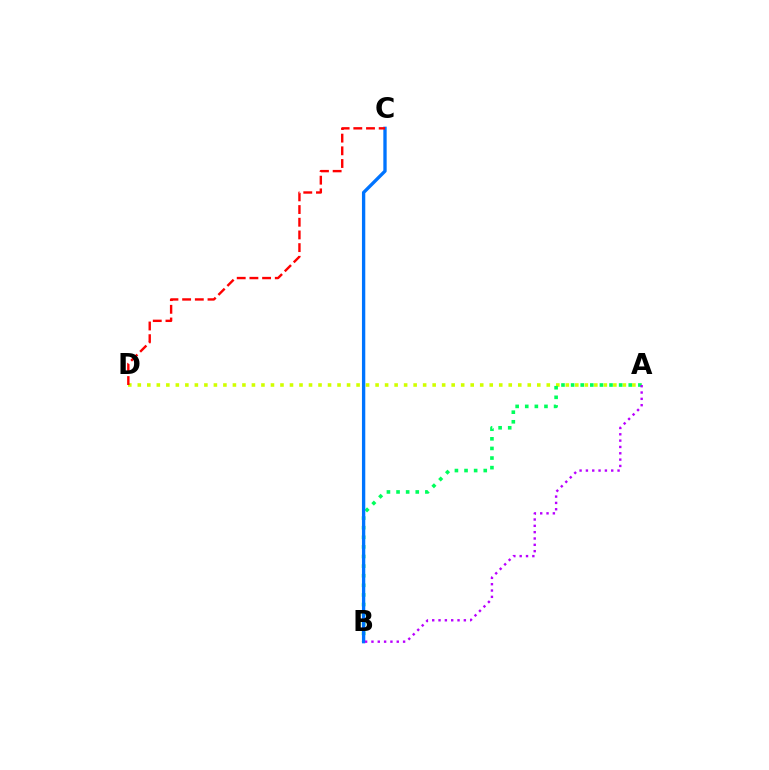{('A', 'D'): [{'color': '#d1ff00', 'line_style': 'dotted', 'thickness': 2.58}], ('A', 'B'): [{'color': '#00ff5c', 'line_style': 'dotted', 'thickness': 2.61}, {'color': '#b900ff', 'line_style': 'dotted', 'thickness': 1.72}], ('B', 'C'): [{'color': '#0074ff', 'line_style': 'solid', 'thickness': 2.4}], ('C', 'D'): [{'color': '#ff0000', 'line_style': 'dashed', 'thickness': 1.72}]}